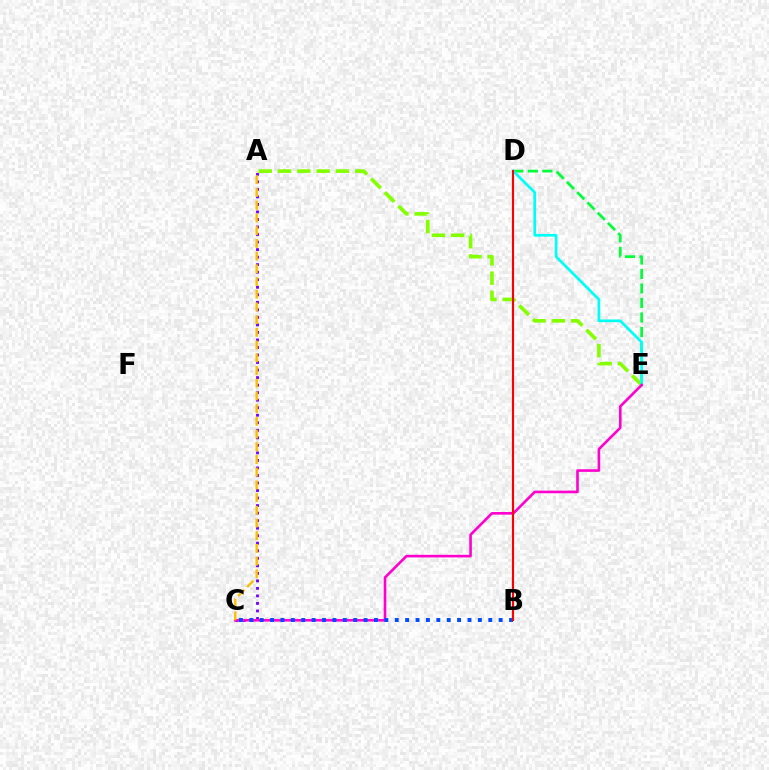{('D', 'E'): [{'color': '#00ff39', 'line_style': 'dashed', 'thickness': 1.97}, {'color': '#00fff6', 'line_style': 'solid', 'thickness': 1.95}], ('A', 'C'): [{'color': '#7200ff', 'line_style': 'dotted', 'thickness': 2.05}, {'color': '#ffbd00', 'line_style': 'dashed', 'thickness': 1.73}], ('A', 'E'): [{'color': '#84ff00', 'line_style': 'dashed', 'thickness': 2.62}], ('C', 'E'): [{'color': '#ff00cf', 'line_style': 'solid', 'thickness': 1.89}], ('B', 'C'): [{'color': '#004bff', 'line_style': 'dotted', 'thickness': 2.82}], ('B', 'D'): [{'color': '#ff0000', 'line_style': 'solid', 'thickness': 1.52}]}